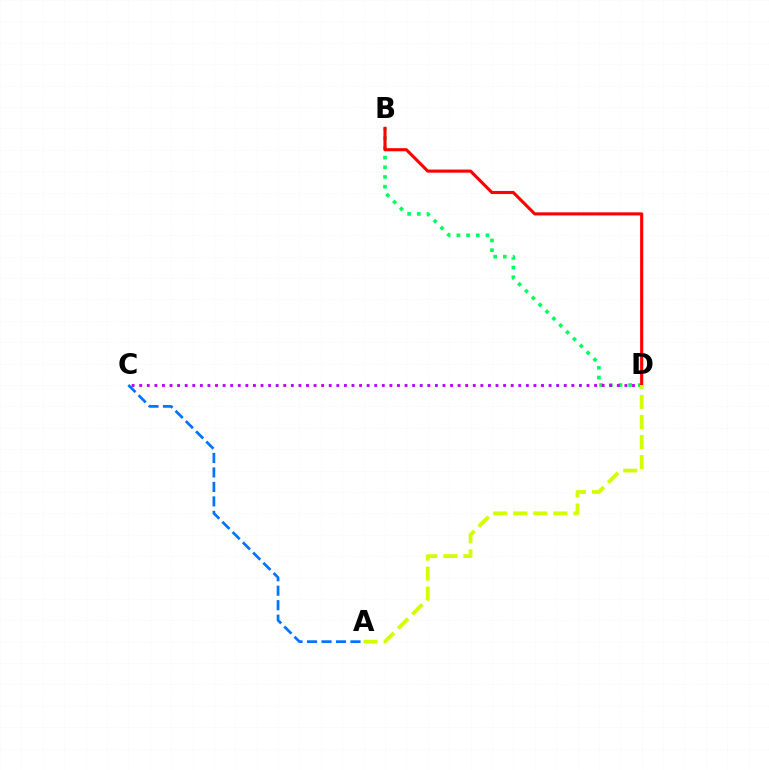{('A', 'C'): [{'color': '#0074ff', 'line_style': 'dashed', 'thickness': 1.97}], ('B', 'D'): [{'color': '#00ff5c', 'line_style': 'dotted', 'thickness': 2.63}, {'color': '#ff0000', 'line_style': 'solid', 'thickness': 2.24}], ('C', 'D'): [{'color': '#b900ff', 'line_style': 'dotted', 'thickness': 2.06}], ('A', 'D'): [{'color': '#d1ff00', 'line_style': 'dashed', 'thickness': 2.72}]}